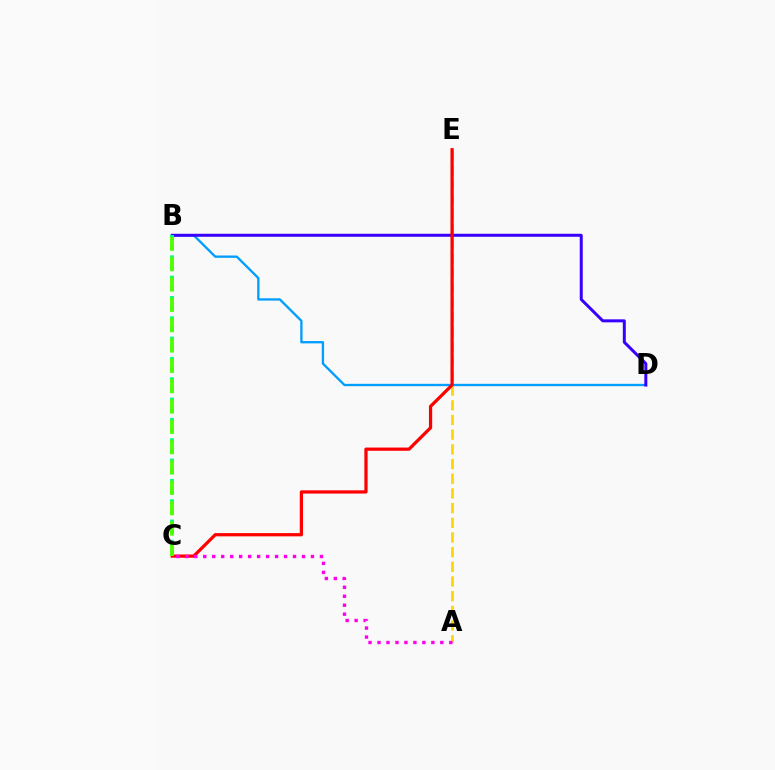{('B', 'D'): [{'color': '#009eff', 'line_style': 'solid', 'thickness': 1.67}, {'color': '#3700ff', 'line_style': 'solid', 'thickness': 2.16}], ('A', 'E'): [{'color': '#ffd500', 'line_style': 'dashed', 'thickness': 2.0}], ('C', 'E'): [{'color': '#ff0000', 'line_style': 'solid', 'thickness': 2.33}], ('B', 'C'): [{'color': '#00ff86', 'line_style': 'dotted', 'thickness': 2.76}, {'color': '#4fff00', 'line_style': 'dashed', 'thickness': 2.76}], ('A', 'C'): [{'color': '#ff00ed', 'line_style': 'dotted', 'thickness': 2.44}]}